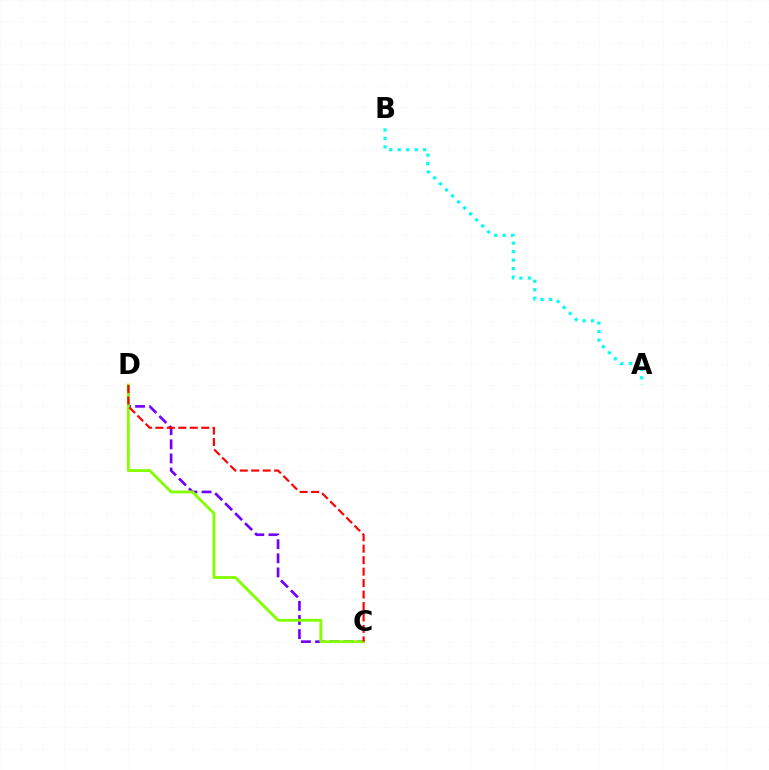{('C', 'D'): [{'color': '#7200ff', 'line_style': 'dashed', 'thickness': 1.92}, {'color': '#84ff00', 'line_style': 'solid', 'thickness': 2.05}, {'color': '#ff0000', 'line_style': 'dashed', 'thickness': 1.56}], ('A', 'B'): [{'color': '#00fff6', 'line_style': 'dotted', 'thickness': 2.31}]}